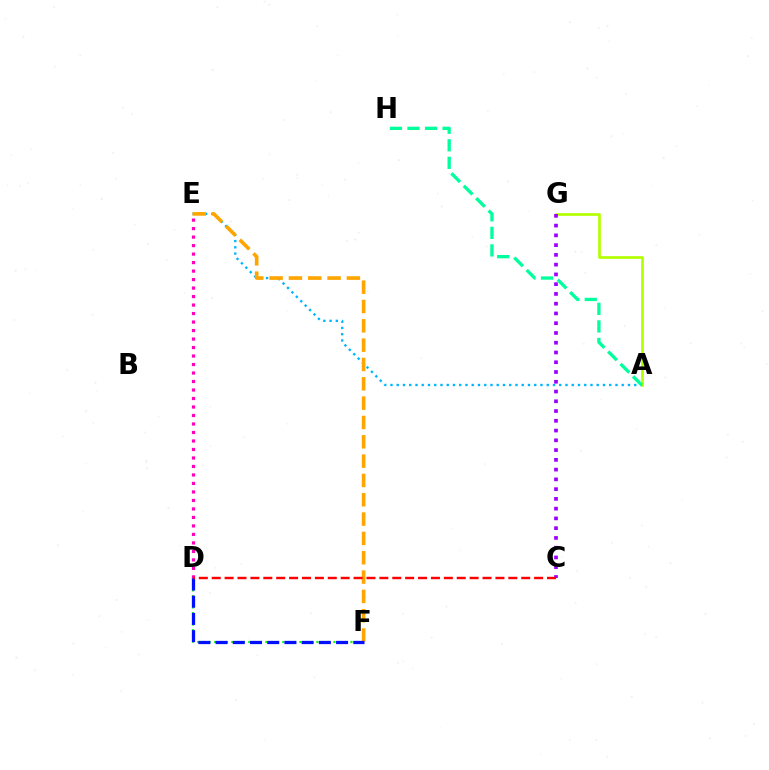{('A', 'G'): [{'color': '#b3ff00', 'line_style': 'solid', 'thickness': 1.93}], ('D', 'F'): [{'color': '#08ff00', 'line_style': 'dotted', 'thickness': 1.54}, {'color': '#0010ff', 'line_style': 'dashed', 'thickness': 2.34}], ('A', 'E'): [{'color': '#00b5ff', 'line_style': 'dotted', 'thickness': 1.7}], ('C', 'G'): [{'color': '#9b00ff', 'line_style': 'dotted', 'thickness': 2.65}], ('E', 'F'): [{'color': '#ffa500', 'line_style': 'dashed', 'thickness': 2.63}], ('D', 'E'): [{'color': '#ff00bd', 'line_style': 'dotted', 'thickness': 2.31}], ('A', 'H'): [{'color': '#00ff9d', 'line_style': 'dashed', 'thickness': 2.38}], ('C', 'D'): [{'color': '#ff0000', 'line_style': 'dashed', 'thickness': 1.75}]}